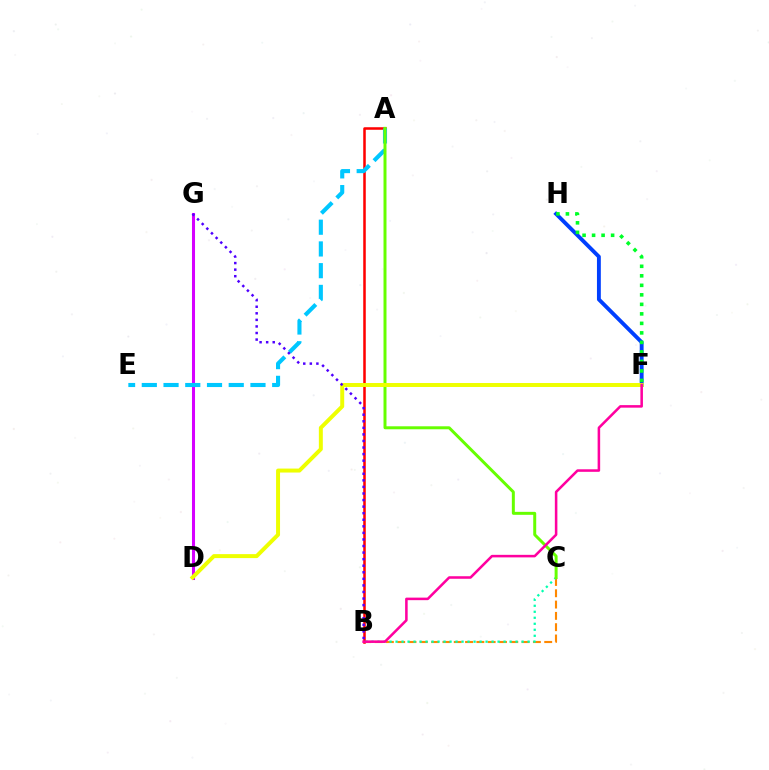{('D', 'G'): [{'color': '#d600ff', 'line_style': 'solid', 'thickness': 2.19}], ('B', 'C'): [{'color': '#ff8800', 'line_style': 'dashed', 'thickness': 1.54}, {'color': '#00ffaf', 'line_style': 'dotted', 'thickness': 1.63}], ('F', 'H'): [{'color': '#003fff', 'line_style': 'solid', 'thickness': 2.79}, {'color': '#00ff27', 'line_style': 'dotted', 'thickness': 2.58}], ('A', 'B'): [{'color': '#ff0000', 'line_style': 'solid', 'thickness': 1.83}], ('A', 'E'): [{'color': '#00c7ff', 'line_style': 'dashed', 'thickness': 2.95}], ('A', 'C'): [{'color': '#66ff00', 'line_style': 'solid', 'thickness': 2.15}], ('D', 'F'): [{'color': '#eeff00', 'line_style': 'solid', 'thickness': 2.86}], ('B', 'F'): [{'color': '#ff00a0', 'line_style': 'solid', 'thickness': 1.83}], ('B', 'G'): [{'color': '#4f00ff', 'line_style': 'dotted', 'thickness': 1.78}]}